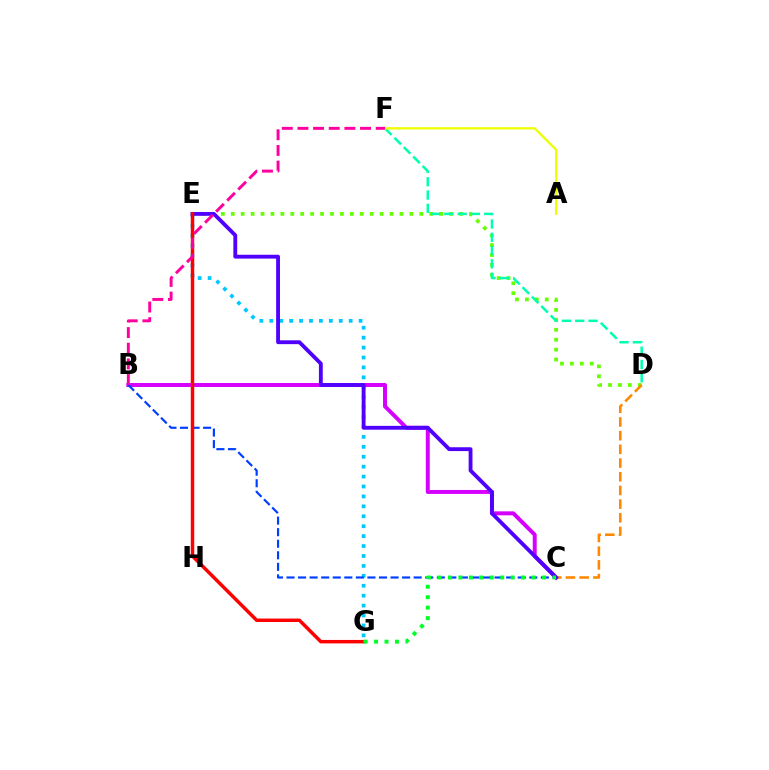{('E', 'G'): [{'color': '#00c7ff', 'line_style': 'dotted', 'thickness': 2.7}, {'color': '#ff0000', 'line_style': 'solid', 'thickness': 2.49}], ('D', 'E'): [{'color': '#66ff00', 'line_style': 'dotted', 'thickness': 2.7}], ('B', 'C'): [{'color': '#d600ff', 'line_style': 'solid', 'thickness': 2.85}, {'color': '#003fff', 'line_style': 'dashed', 'thickness': 1.57}], ('D', 'F'): [{'color': '#00ffaf', 'line_style': 'dashed', 'thickness': 1.81}], ('C', 'D'): [{'color': '#ff8800', 'line_style': 'dashed', 'thickness': 1.86}], ('A', 'F'): [{'color': '#eeff00', 'line_style': 'solid', 'thickness': 1.66}], ('C', 'E'): [{'color': '#4f00ff', 'line_style': 'solid', 'thickness': 2.77}], ('B', 'F'): [{'color': '#ff00a0', 'line_style': 'dashed', 'thickness': 2.13}], ('C', 'G'): [{'color': '#00ff27', 'line_style': 'dotted', 'thickness': 2.84}]}